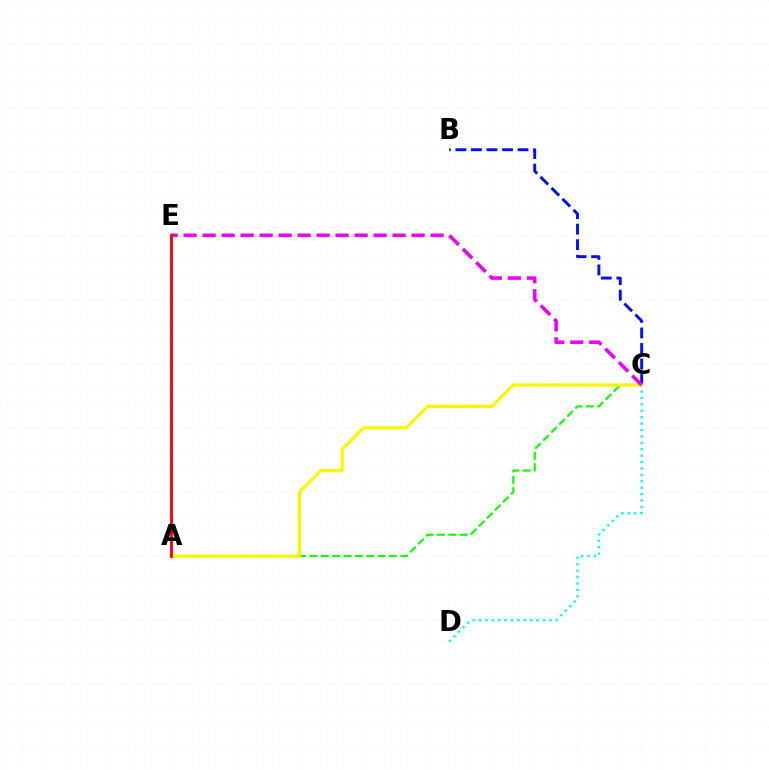{('B', 'C'): [{'color': '#0010ff', 'line_style': 'dashed', 'thickness': 2.11}], ('A', 'C'): [{'color': '#08ff00', 'line_style': 'dashed', 'thickness': 1.54}, {'color': '#fcf500', 'line_style': 'solid', 'thickness': 2.28}], ('C', 'D'): [{'color': '#00fff6', 'line_style': 'dotted', 'thickness': 1.74}], ('C', 'E'): [{'color': '#ee00ff', 'line_style': 'dashed', 'thickness': 2.58}], ('A', 'E'): [{'color': '#ff0000', 'line_style': 'solid', 'thickness': 2.06}]}